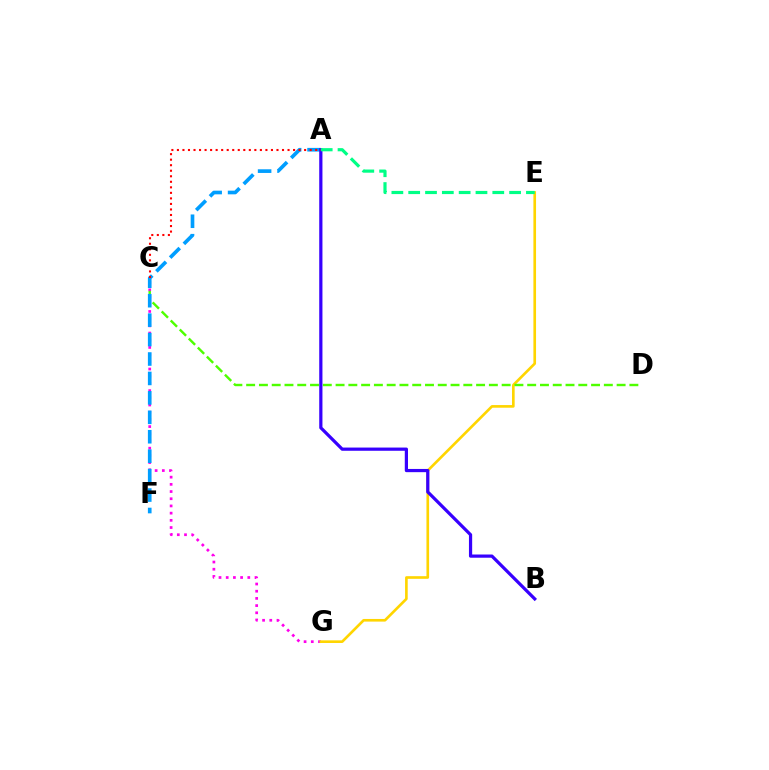{('C', 'G'): [{'color': '#ff00ed', 'line_style': 'dotted', 'thickness': 1.95}], ('E', 'G'): [{'color': '#ffd500', 'line_style': 'solid', 'thickness': 1.91}], ('C', 'D'): [{'color': '#4fff00', 'line_style': 'dashed', 'thickness': 1.74}], ('A', 'F'): [{'color': '#009eff', 'line_style': 'dashed', 'thickness': 2.64}], ('A', 'B'): [{'color': '#3700ff', 'line_style': 'solid', 'thickness': 2.32}], ('A', 'C'): [{'color': '#ff0000', 'line_style': 'dotted', 'thickness': 1.5}], ('A', 'E'): [{'color': '#00ff86', 'line_style': 'dashed', 'thickness': 2.28}]}